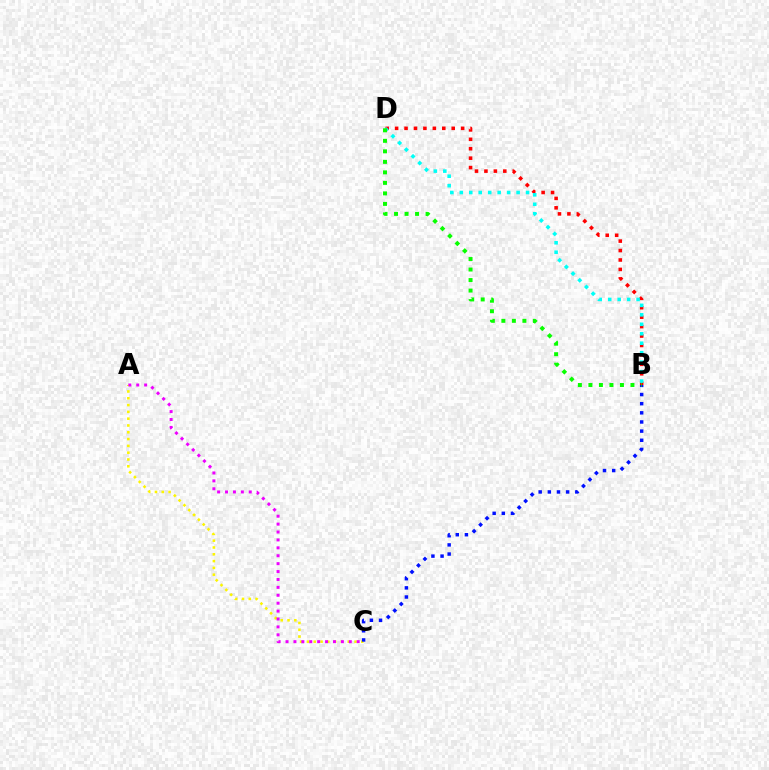{('A', 'C'): [{'color': '#fcf500', 'line_style': 'dotted', 'thickness': 1.85}, {'color': '#ee00ff', 'line_style': 'dotted', 'thickness': 2.15}], ('B', 'D'): [{'color': '#ff0000', 'line_style': 'dotted', 'thickness': 2.56}, {'color': '#00fff6', 'line_style': 'dotted', 'thickness': 2.57}, {'color': '#08ff00', 'line_style': 'dotted', 'thickness': 2.86}], ('B', 'C'): [{'color': '#0010ff', 'line_style': 'dotted', 'thickness': 2.49}]}